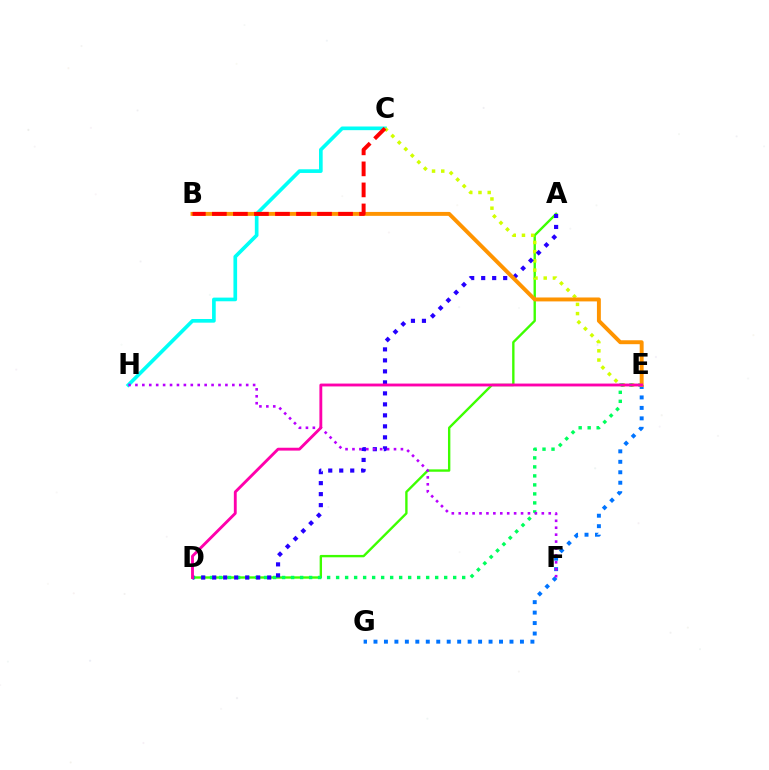{('A', 'D'): [{'color': '#3dff00', 'line_style': 'solid', 'thickness': 1.71}, {'color': '#2500ff', 'line_style': 'dotted', 'thickness': 2.99}], ('C', 'H'): [{'color': '#00fff6', 'line_style': 'solid', 'thickness': 2.64}], ('C', 'E'): [{'color': '#d1ff00', 'line_style': 'dotted', 'thickness': 2.5}], ('D', 'E'): [{'color': '#00ff5c', 'line_style': 'dotted', 'thickness': 2.45}, {'color': '#ff00ac', 'line_style': 'solid', 'thickness': 2.06}], ('E', 'G'): [{'color': '#0074ff', 'line_style': 'dotted', 'thickness': 2.84}], ('F', 'H'): [{'color': '#b900ff', 'line_style': 'dotted', 'thickness': 1.88}], ('B', 'E'): [{'color': '#ff9400', 'line_style': 'solid', 'thickness': 2.83}], ('B', 'C'): [{'color': '#ff0000', 'line_style': 'dashed', 'thickness': 2.86}]}